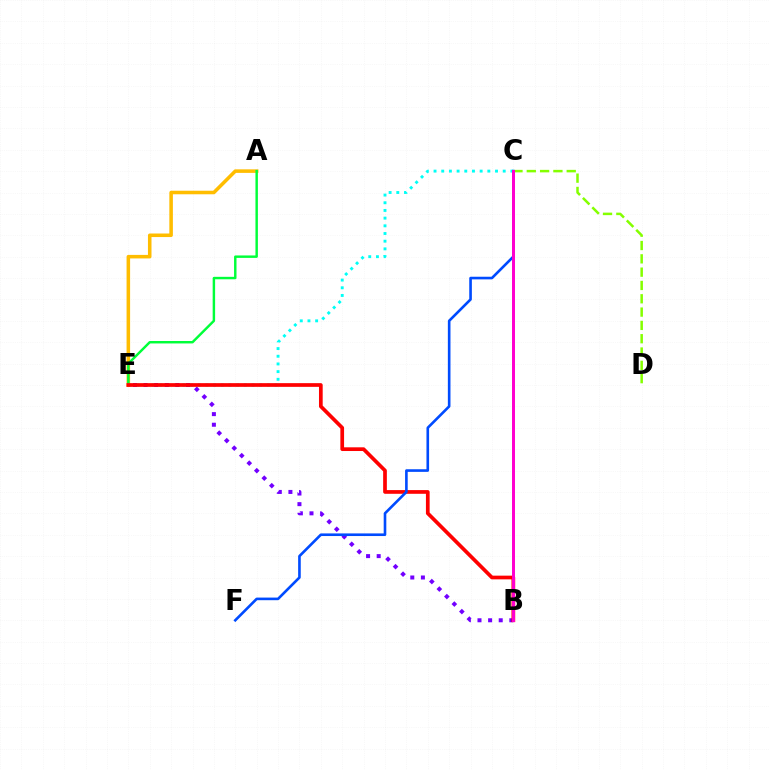{('C', 'E'): [{'color': '#00fff6', 'line_style': 'dotted', 'thickness': 2.09}], ('C', 'D'): [{'color': '#84ff00', 'line_style': 'dashed', 'thickness': 1.81}], ('A', 'E'): [{'color': '#ffbd00', 'line_style': 'solid', 'thickness': 2.55}, {'color': '#00ff39', 'line_style': 'solid', 'thickness': 1.76}], ('B', 'E'): [{'color': '#7200ff', 'line_style': 'dotted', 'thickness': 2.88}, {'color': '#ff0000', 'line_style': 'solid', 'thickness': 2.67}], ('C', 'F'): [{'color': '#004bff', 'line_style': 'solid', 'thickness': 1.89}], ('B', 'C'): [{'color': '#ff00cf', 'line_style': 'solid', 'thickness': 2.14}]}